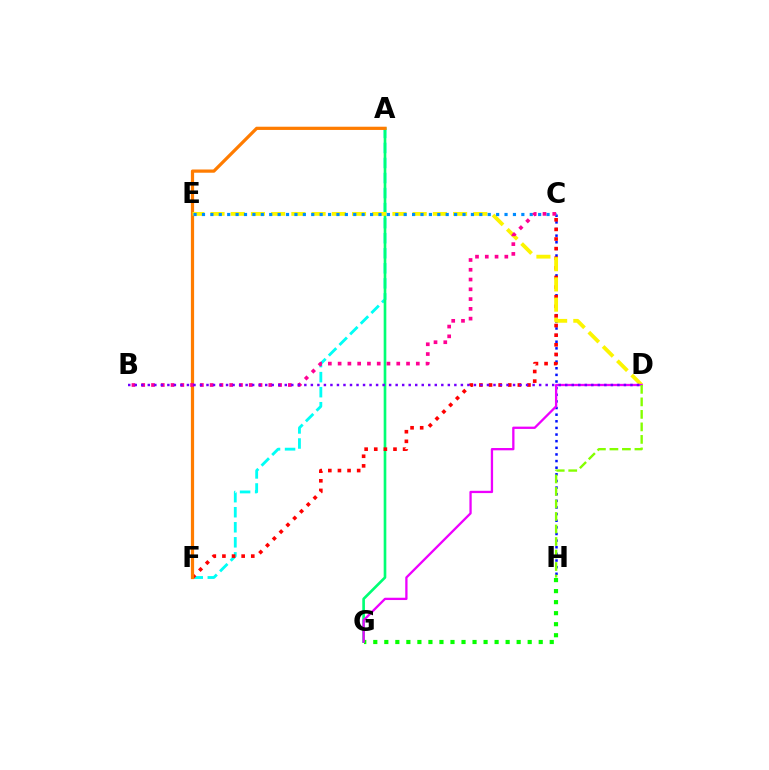{('C', 'H'): [{'color': '#0010ff', 'line_style': 'dotted', 'thickness': 1.8}], ('A', 'F'): [{'color': '#00fff6', 'line_style': 'dashed', 'thickness': 2.04}, {'color': '#ff7c00', 'line_style': 'solid', 'thickness': 2.32}], ('A', 'G'): [{'color': '#00ff74', 'line_style': 'solid', 'thickness': 1.91}], ('C', 'F'): [{'color': '#ff0000', 'line_style': 'dotted', 'thickness': 2.61}], ('D', 'E'): [{'color': '#fcf500', 'line_style': 'dashed', 'thickness': 2.75}], ('G', 'H'): [{'color': '#08ff00', 'line_style': 'dotted', 'thickness': 3.0}], ('D', 'G'): [{'color': '#ee00ff', 'line_style': 'solid', 'thickness': 1.65}], ('C', 'E'): [{'color': '#008cff', 'line_style': 'dotted', 'thickness': 2.28}], ('D', 'H'): [{'color': '#84ff00', 'line_style': 'dashed', 'thickness': 1.7}], ('B', 'C'): [{'color': '#ff0094', 'line_style': 'dotted', 'thickness': 2.66}], ('B', 'D'): [{'color': '#7200ff', 'line_style': 'dotted', 'thickness': 1.77}]}